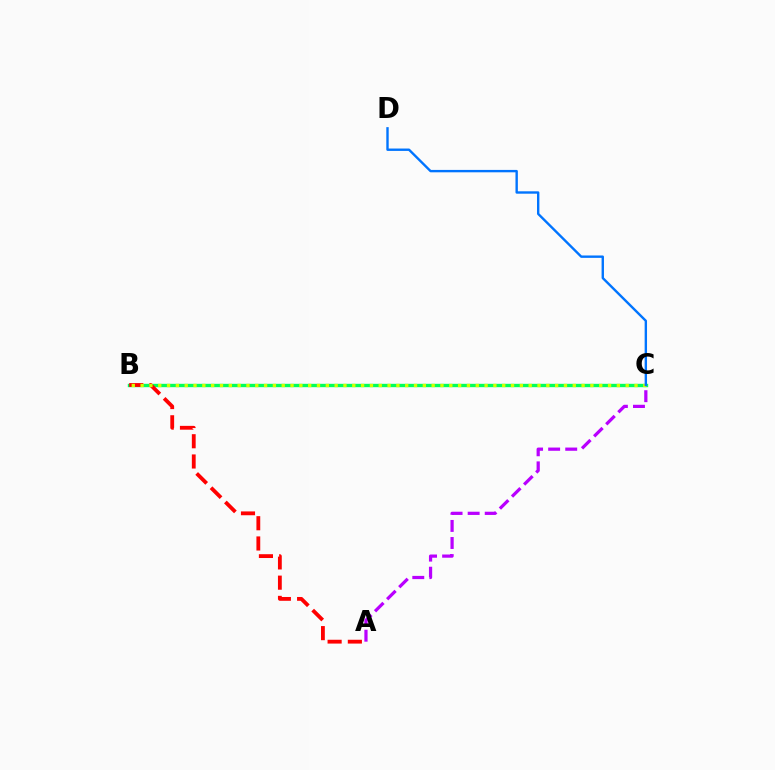{('A', 'C'): [{'color': '#b900ff', 'line_style': 'dashed', 'thickness': 2.32}], ('B', 'C'): [{'color': '#00ff5c', 'line_style': 'solid', 'thickness': 2.42}, {'color': '#d1ff00', 'line_style': 'dotted', 'thickness': 2.4}], ('A', 'B'): [{'color': '#ff0000', 'line_style': 'dashed', 'thickness': 2.75}], ('C', 'D'): [{'color': '#0074ff', 'line_style': 'solid', 'thickness': 1.72}]}